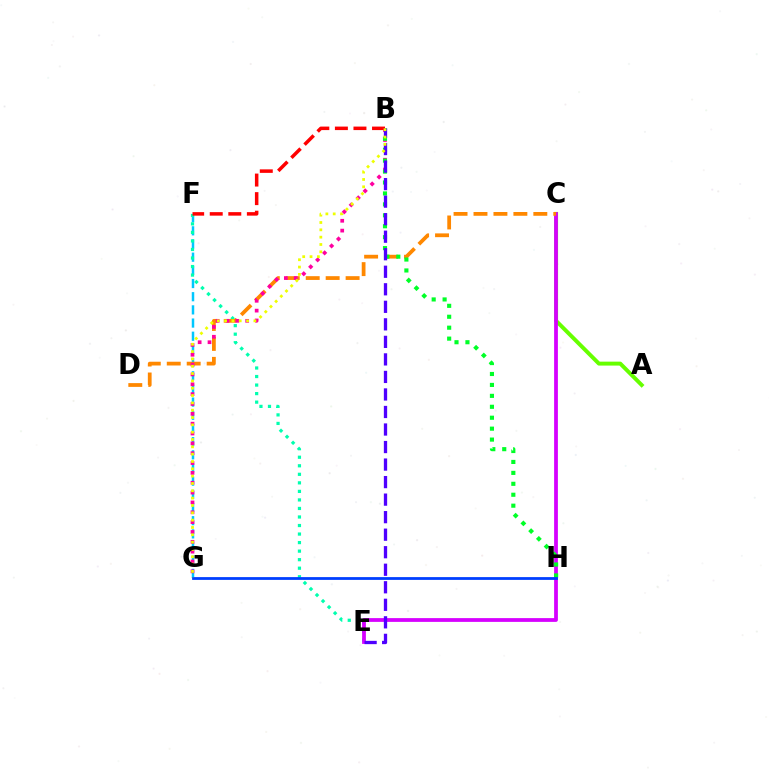{('F', 'G'): [{'color': '#00c7ff', 'line_style': 'dashed', 'thickness': 1.79}], ('A', 'C'): [{'color': '#66ff00', 'line_style': 'solid', 'thickness': 2.84}], ('E', 'F'): [{'color': '#00ffaf', 'line_style': 'dotted', 'thickness': 2.32}], ('C', 'E'): [{'color': '#d600ff', 'line_style': 'solid', 'thickness': 2.71}], ('C', 'D'): [{'color': '#ff8800', 'line_style': 'dashed', 'thickness': 2.71}], ('B', 'G'): [{'color': '#ff00a0', 'line_style': 'dotted', 'thickness': 2.67}, {'color': '#eeff00', 'line_style': 'dotted', 'thickness': 1.99}], ('B', 'H'): [{'color': '#00ff27', 'line_style': 'dotted', 'thickness': 2.97}], ('B', 'F'): [{'color': '#ff0000', 'line_style': 'dashed', 'thickness': 2.52}], ('B', 'E'): [{'color': '#4f00ff', 'line_style': 'dashed', 'thickness': 2.38}], ('G', 'H'): [{'color': '#003fff', 'line_style': 'solid', 'thickness': 2.0}]}